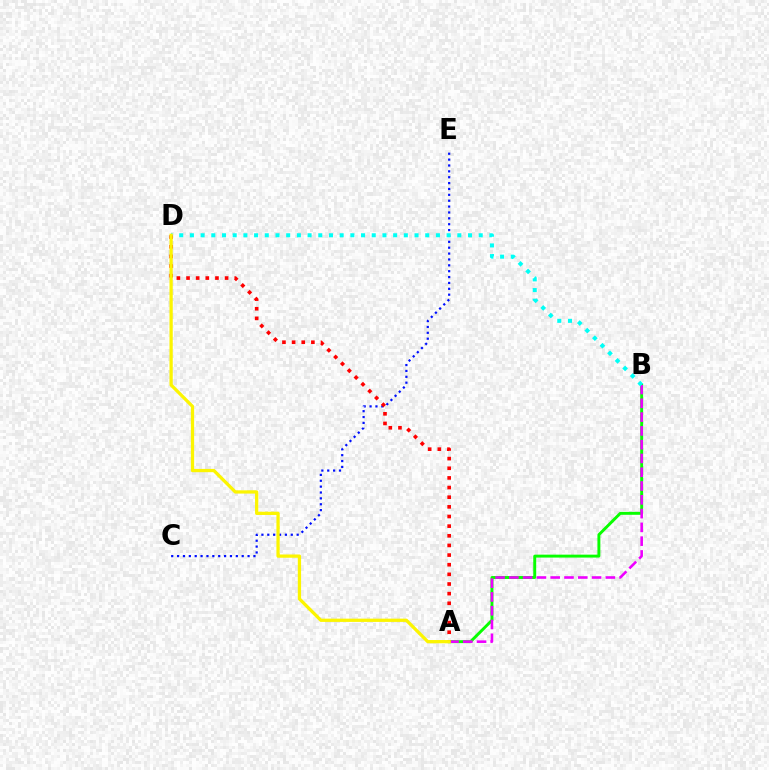{('A', 'B'): [{'color': '#08ff00', 'line_style': 'solid', 'thickness': 2.11}, {'color': '#ee00ff', 'line_style': 'dashed', 'thickness': 1.87}], ('C', 'E'): [{'color': '#0010ff', 'line_style': 'dotted', 'thickness': 1.6}], ('B', 'D'): [{'color': '#00fff6', 'line_style': 'dotted', 'thickness': 2.91}], ('A', 'D'): [{'color': '#ff0000', 'line_style': 'dotted', 'thickness': 2.62}, {'color': '#fcf500', 'line_style': 'solid', 'thickness': 2.35}]}